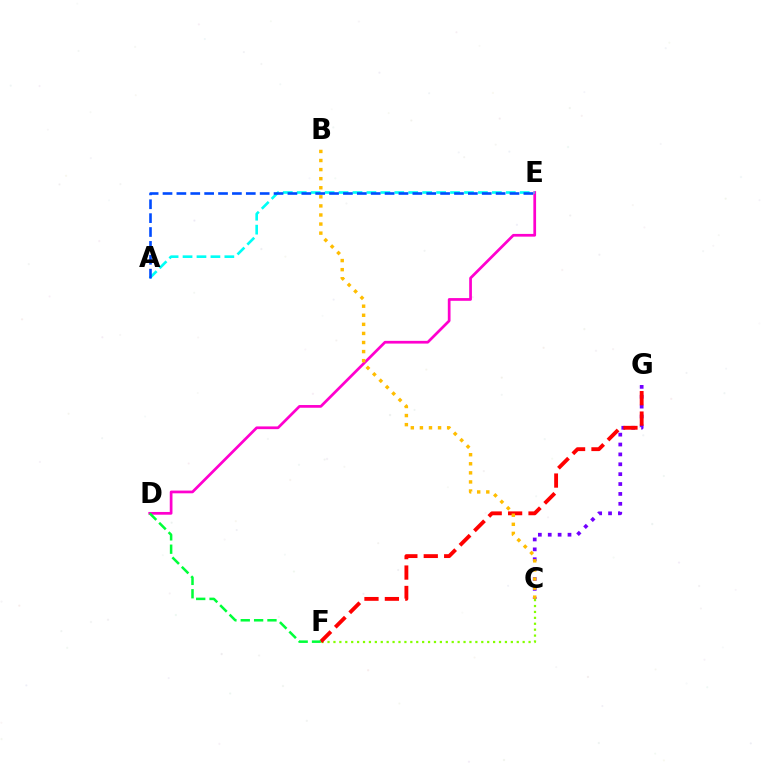{('C', 'F'): [{'color': '#84ff00', 'line_style': 'dotted', 'thickness': 1.61}], ('D', 'E'): [{'color': '#ff00cf', 'line_style': 'solid', 'thickness': 1.96}], ('C', 'G'): [{'color': '#7200ff', 'line_style': 'dotted', 'thickness': 2.68}], ('A', 'E'): [{'color': '#00fff6', 'line_style': 'dashed', 'thickness': 1.89}, {'color': '#004bff', 'line_style': 'dashed', 'thickness': 1.89}], ('F', 'G'): [{'color': '#ff0000', 'line_style': 'dashed', 'thickness': 2.77}], ('D', 'F'): [{'color': '#00ff39', 'line_style': 'dashed', 'thickness': 1.81}], ('B', 'C'): [{'color': '#ffbd00', 'line_style': 'dotted', 'thickness': 2.47}]}